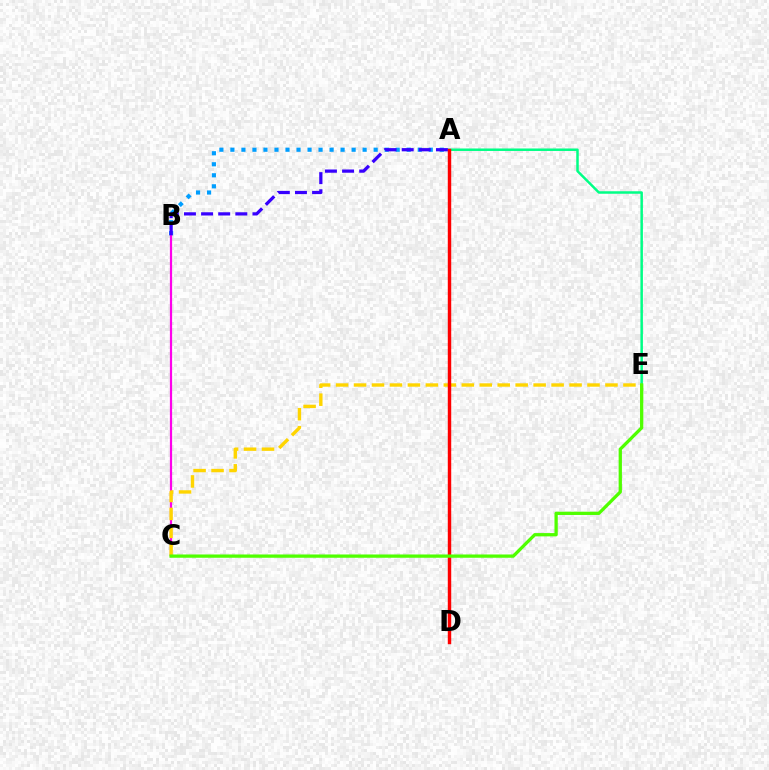{('A', 'B'): [{'color': '#009eff', 'line_style': 'dotted', 'thickness': 2.99}, {'color': '#3700ff', 'line_style': 'dashed', 'thickness': 2.33}], ('B', 'C'): [{'color': '#ff00ed', 'line_style': 'solid', 'thickness': 1.6}], ('A', 'E'): [{'color': '#00ff86', 'line_style': 'solid', 'thickness': 1.8}], ('C', 'E'): [{'color': '#ffd500', 'line_style': 'dashed', 'thickness': 2.44}, {'color': '#4fff00', 'line_style': 'solid', 'thickness': 2.36}], ('A', 'D'): [{'color': '#ff0000', 'line_style': 'solid', 'thickness': 2.47}]}